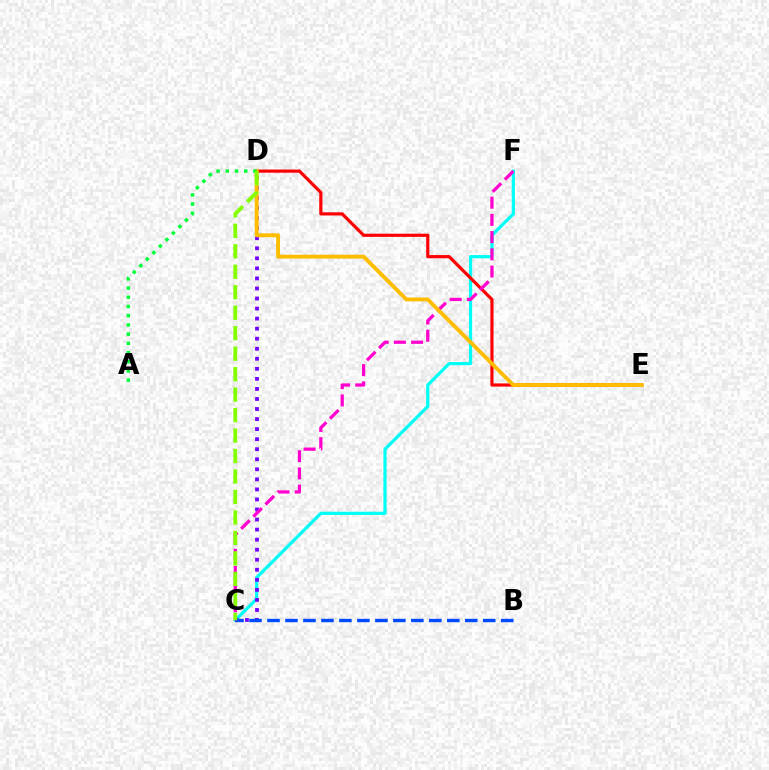{('C', 'F'): [{'color': '#00fff6', 'line_style': 'solid', 'thickness': 2.31}, {'color': '#ff00cf', 'line_style': 'dashed', 'thickness': 2.34}], ('D', 'E'): [{'color': '#ff0000', 'line_style': 'solid', 'thickness': 2.29}, {'color': '#ffbd00', 'line_style': 'solid', 'thickness': 2.8}], ('C', 'D'): [{'color': '#7200ff', 'line_style': 'dotted', 'thickness': 2.73}, {'color': '#84ff00', 'line_style': 'dashed', 'thickness': 2.78}], ('B', 'C'): [{'color': '#004bff', 'line_style': 'dashed', 'thickness': 2.44}], ('A', 'D'): [{'color': '#00ff39', 'line_style': 'dotted', 'thickness': 2.5}]}